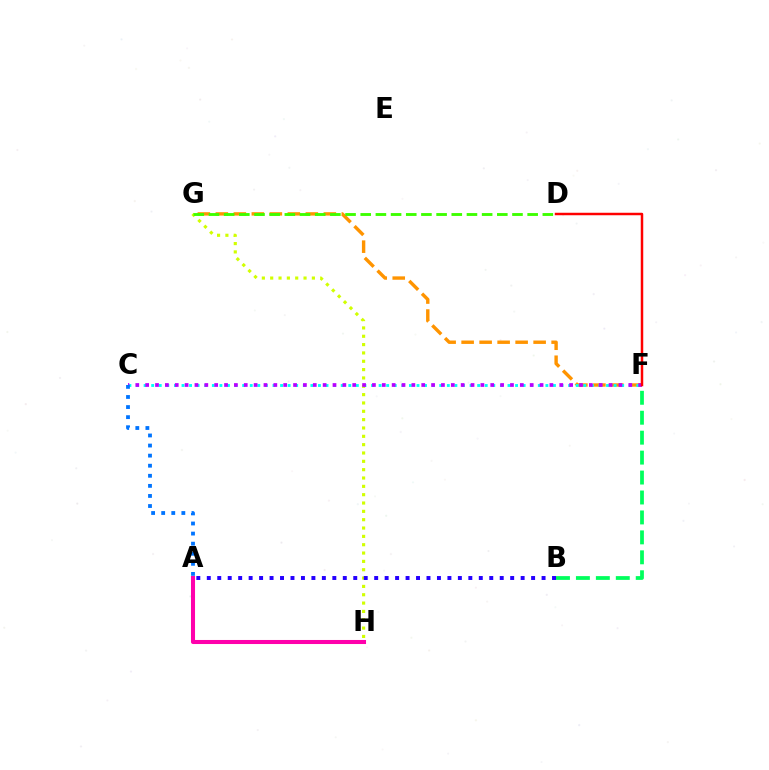{('F', 'G'): [{'color': '#ff9400', 'line_style': 'dashed', 'thickness': 2.45}], ('G', 'H'): [{'color': '#d1ff00', 'line_style': 'dotted', 'thickness': 2.27}], ('C', 'F'): [{'color': '#00fff6', 'line_style': 'dotted', 'thickness': 2.06}, {'color': '#b900ff', 'line_style': 'dotted', 'thickness': 2.68}], ('A', 'H'): [{'color': '#ff00ac', 'line_style': 'solid', 'thickness': 2.92}], ('A', 'B'): [{'color': '#2500ff', 'line_style': 'dotted', 'thickness': 2.84}], ('B', 'F'): [{'color': '#00ff5c', 'line_style': 'dashed', 'thickness': 2.71}], ('D', 'F'): [{'color': '#ff0000', 'line_style': 'solid', 'thickness': 1.79}], ('A', 'C'): [{'color': '#0074ff', 'line_style': 'dotted', 'thickness': 2.74}], ('D', 'G'): [{'color': '#3dff00', 'line_style': 'dashed', 'thickness': 2.06}]}